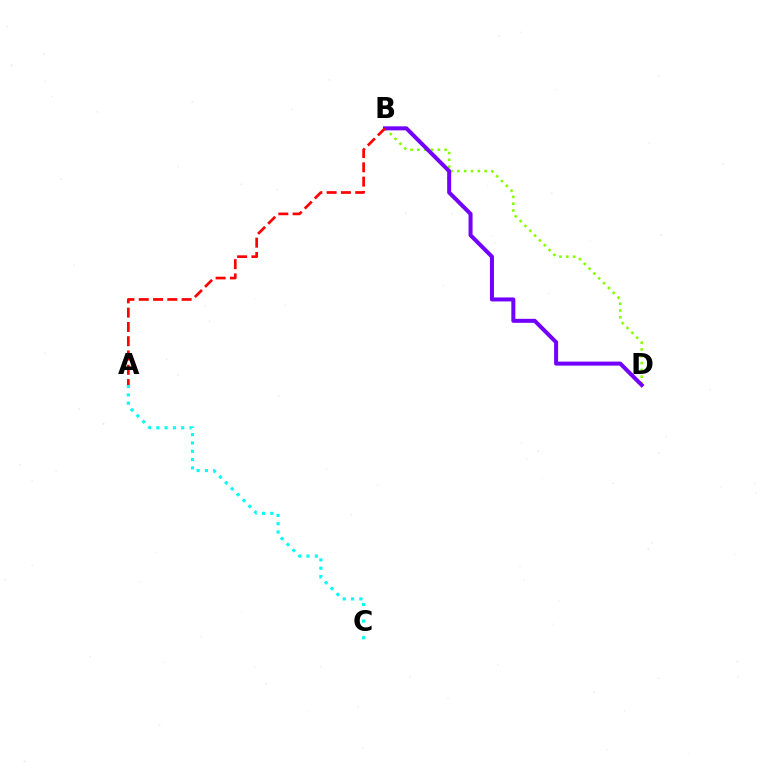{('B', 'D'): [{'color': '#84ff00', 'line_style': 'dotted', 'thickness': 1.85}, {'color': '#7200ff', 'line_style': 'solid', 'thickness': 2.88}], ('A', 'B'): [{'color': '#ff0000', 'line_style': 'dashed', 'thickness': 1.94}], ('A', 'C'): [{'color': '#00fff6', 'line_style': 'dotted', 'thickness': 2.26}]}